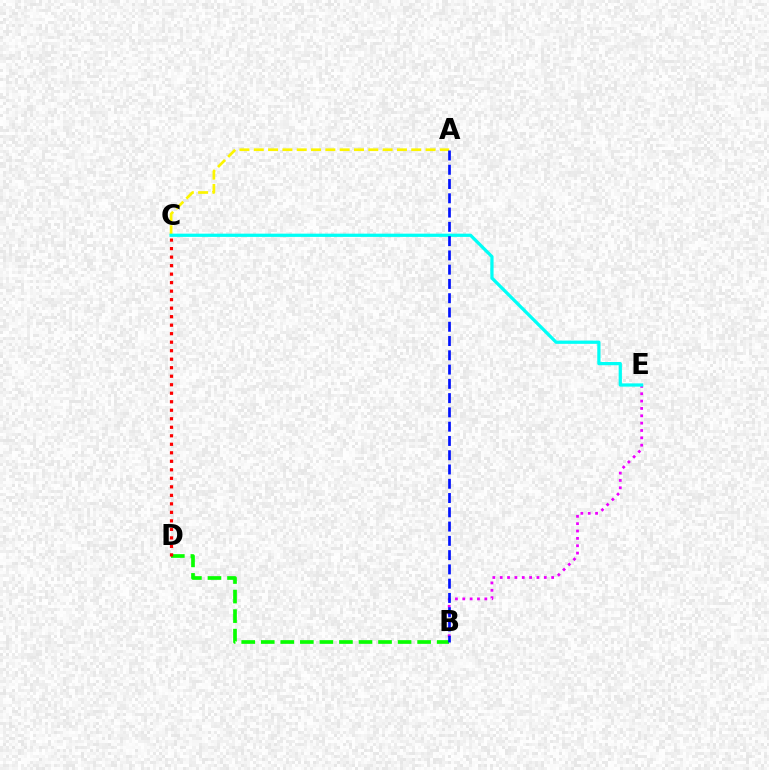{('A', 'C'): [{'color': '#fcf500', 'line_style': 'dashed', 'thickness': 1.94}], ('B', 'E'): [{'color': '#ee00ff', 'line_style': 'dotted', 'thickness': 2.0}], ('B', 'D'): [{'color': '#08ff00', 'line_style': 'dashed', 'thickness': 2.66}], ('C', 'E'): [{'color': '#00fff6', 'line_style': 'solid', 'thickness': 2.33}], ('C', 'D'): [{'color': '#ff0000', 'line_style': 'dotted', 'thickness': 2.31}], ('A', 'B'): [{'color': '#0010ff', 'line_style': 'dashed', 'thickness': 1.94}]}